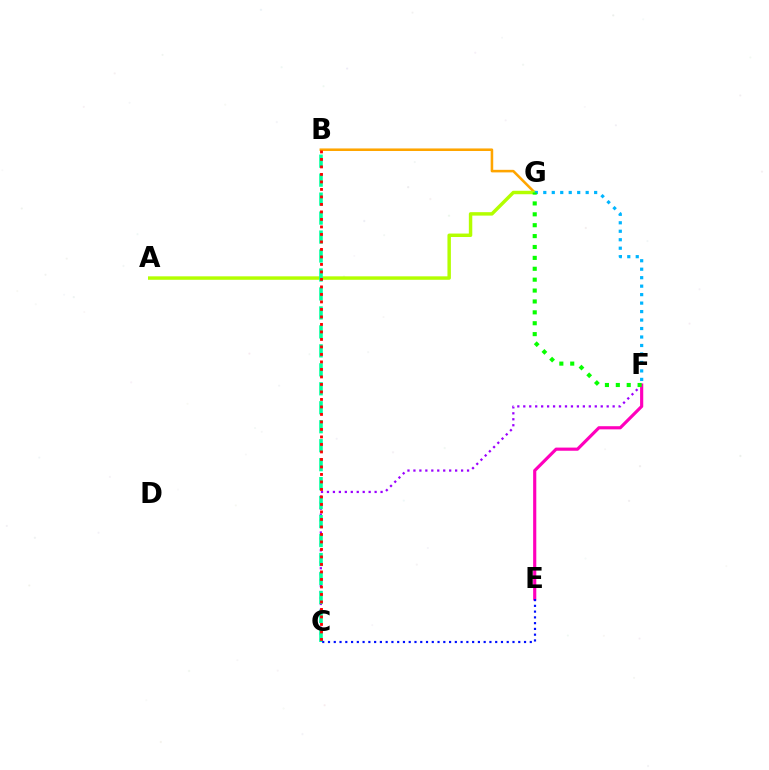{('C', 'F'): [{'color': '#9b00ff', 'line_style': 'dotted', 'thickness': 1.62}], ('B', 'G'): [{'color': '#ffa500', 'line_style': 'solid', 'thickness': 1.84}], ('A', 'G'): [{'color': '#b3ff00', 'line_style': 'solid', 'thickness': 2.48}], ('F', 'G'): [{'color': '#00b5ff', 'line_style': 'dotted', 'thickness': 2.3}, {'color': '#08ff00', 'line_style': 'dotted', 'thickness': 2.96}], ('B', 'C'): [{'color': '#00ff9d', 'line_style': 'dashed', 'thickness': 2.58}, {'color': '#ff0000', 'line_style': 'dotted', 'thickness': 2.04}], ('E', 'F'): [{'color': '#ff00bd', 'line_style': 'solid', 'thickness': 2.27}], ('C', 'E'): [{'color': '#0010ff', 'line_style': 'dotted', 'thickness': 1.57}]}